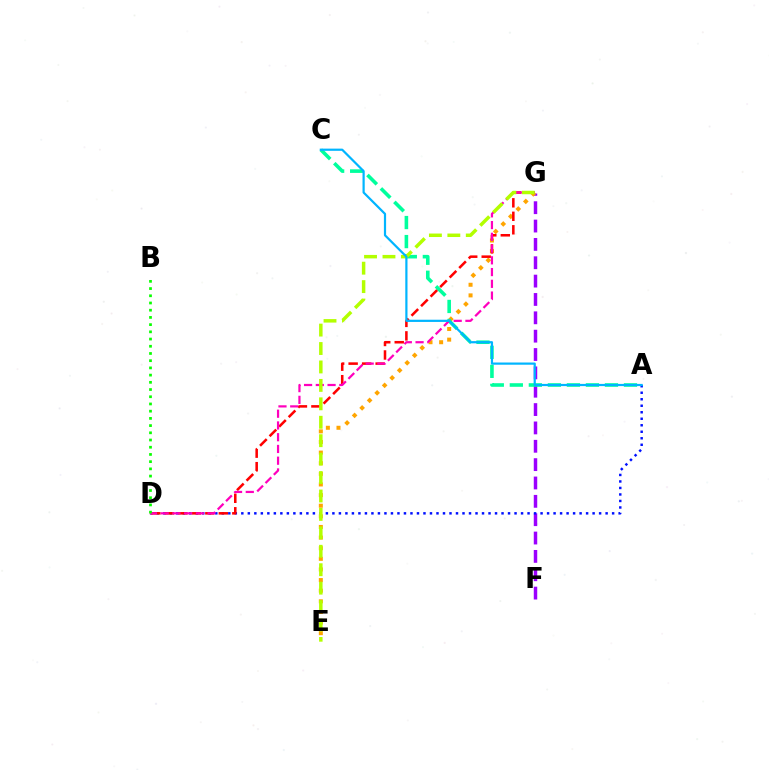{('F', 'G'): [{'color': '#9b00ff', 'line_style': 'dashed', 'thickness': 2.49}], ('E', 'G'): [{'color': '#ffa500', 'line_style': 'dotted', 'thickness': 2.89}, {'color': '#b3ff00', 'line_style': 'dashed', 'thickness': 2.5}], ('A', 'D'): [{'color': '#0010ff', 'line_style': 'dotted', 'thickness': 1.77}], ('D', 'G'): [{'color': '#ff0000', 'line_style': 'dashed', 'thickness': 1.83}, {'color': '#ff00bd', 'line_style': 'dashed', 'thickness': 1.6}], ('A', 'C'): [{'color': '#00ff9d', 'line_style': 'dashed', 'thickness': 2.58}, {'color': '#00b5ff', 'line_style': 'solid', 'thickness': 1.59}], ('B', 'D'): [{'color': '#08ff00', 'line_style': 'dotted', 'thickness': 1.96}]}